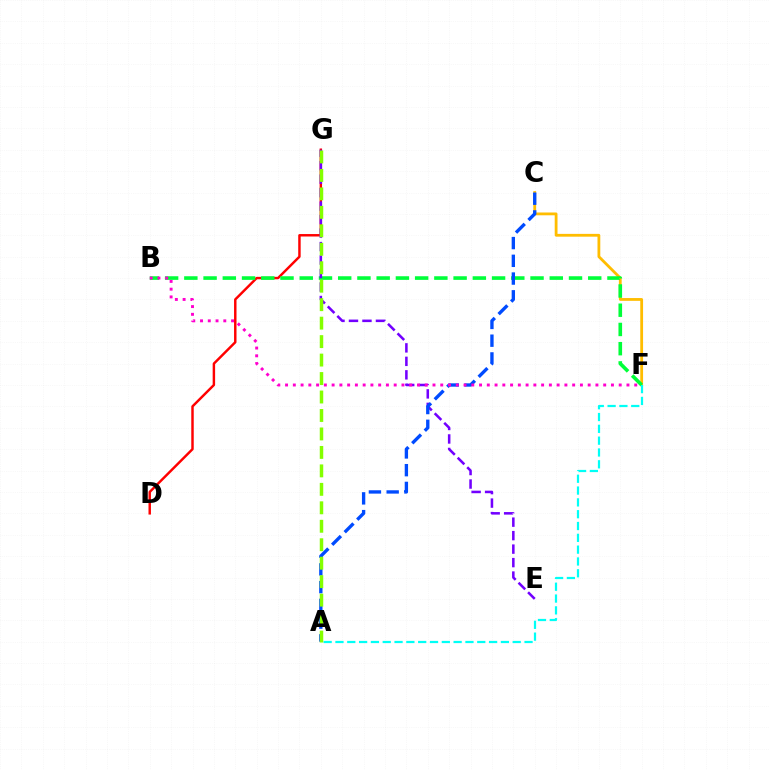{('D', 'G'): [{'color': '#ff0000', 'line_style': 'solid', 'thickness': 1.76}], ('C', 'F'): [{'color': '#ffbd00', 'line_style': 'solid', 'thickness': 2.01}], ('B', 'F'): [{'color': '#00ff39', 'line_style': 'dashed', 'thickness': 2.61}, {'color': '#ff00cf', 'line_style': 'dotted', 'thickness': 2.11}], ('E', 'G'): [{'color': '#7200ff', 'line_style': 'dashed', 'thickness': 1.83}], ('A', 'C'): [{'color': '#004bff', 'line_style': 'dashed', 'thickness': 2.41}], ('A', 'F'): [{'color': '#00fff6', 'line_style': 'dashed', 'thickness': 1.61}], ('A', 'G'): [{'color': '#84ff00', 'line_style': 'dashed', 'thickness': 2.51}]}